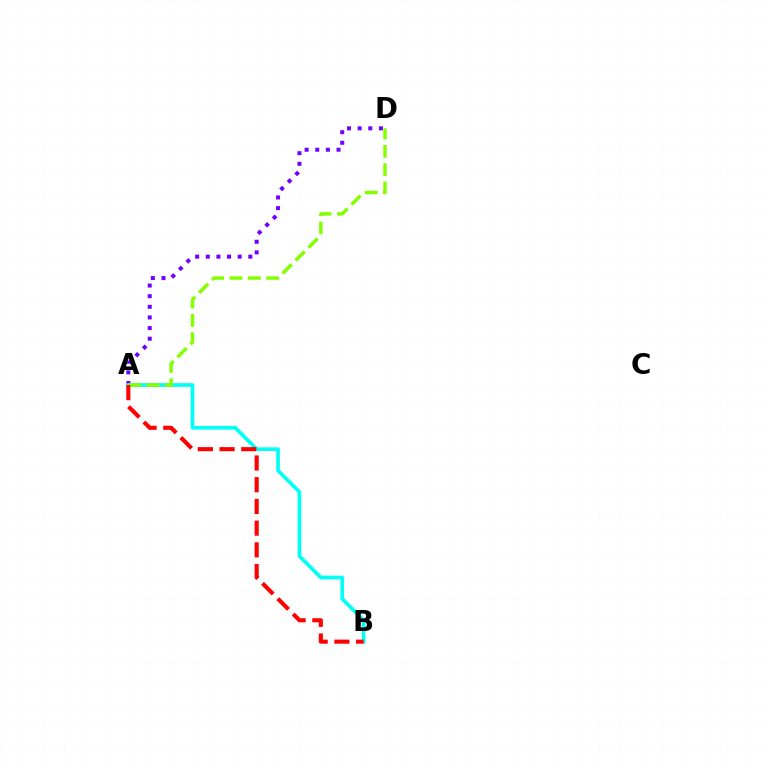{('A', 'D'): [{'color': '#7200ff', 'line_style': 'dotted', 'thickness': 2.89}, {'color': '#84ff00', 'line_style': 'dashed', 'thickness': 2.49}], ('A', 'B'): [{'color': '#00fff6', 'line_style': 'solid', 'thickness': 2.65}, {'color': '#ff0000', 'line_style': 'dashed', 'thickness': 2.95}]}